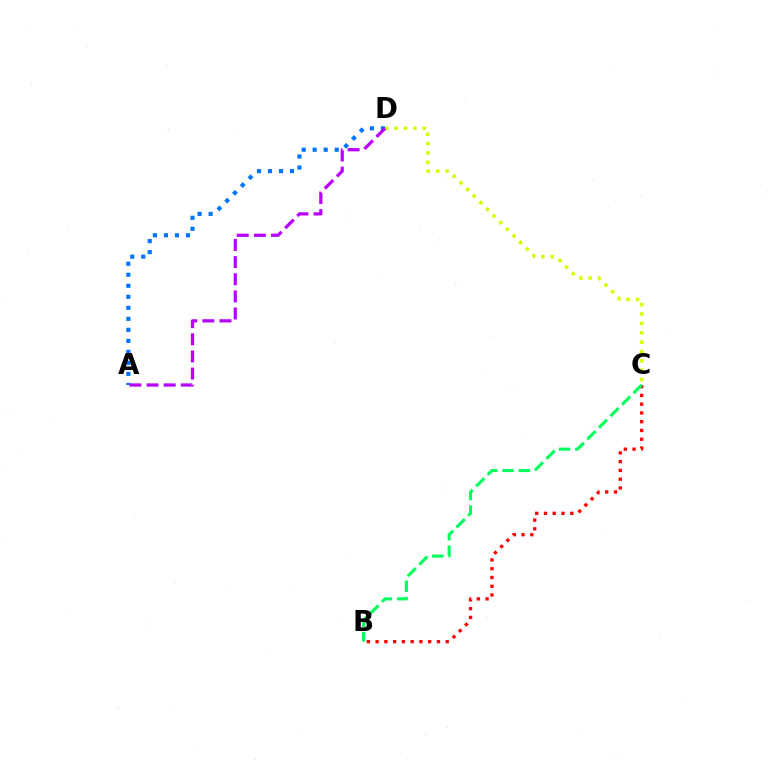{('A', 'D'): [{'color': '#0074ff', 'line_style': 'dotted', 'thickness': 2.99}, {'color': '#b900ff', 'line_style': 'dashed', 'thickness': 2.33}], ('B', 'C'): [{'color': '#ff0000', 'line_style': 'dotted', 'thickness': 2.38}, {'color': '#00ff5c', 'line_style': 'dashed', 'thickness': 2.22}], ('C', 'D'): [{'color': '#d1ff00', 'line_style': 'dotted', 'thickness': 2.55}]}